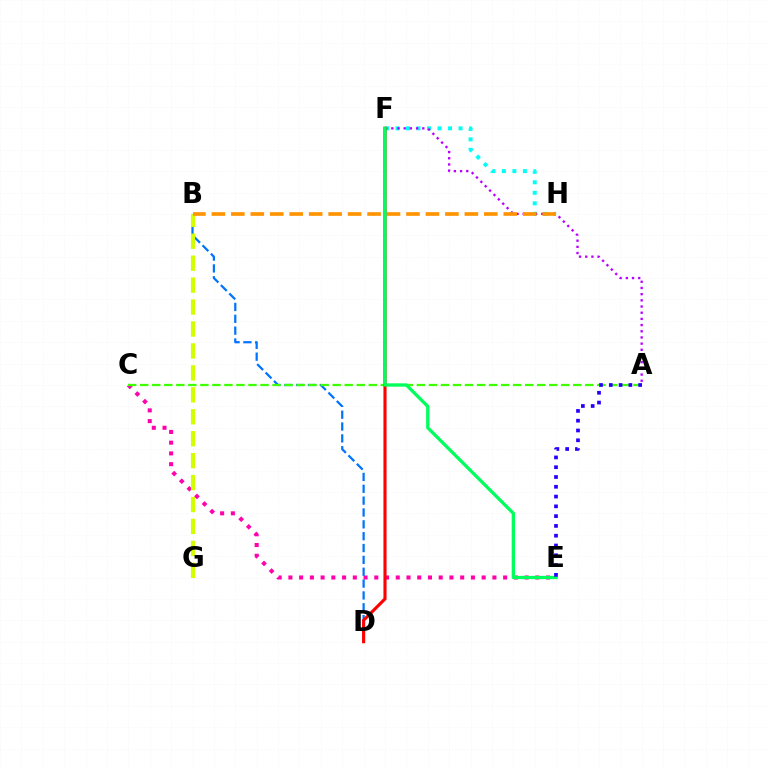{('F', 'H'): [{'color': '#00fff6', 'line_style': 'dotted', 'thickness': 2.86}], ('C', 'E'): [{'color': '#ff00ac', 'line_style': 'dotted', 'thickness': 2.92}], ('B', 'D'): [{'color': '#0074ff', 'line_style': 'dashed', 'thickness': 1.61}], ('B', 'G'): [{'color': '#d1ff00', 'line_style': 'dashed', 'thickness': 2.98}], ('A', 'F'): [{'color': '#b900ff', 'line_style': 'dotted', 'thickness': 1.68}], ('A', 'C'): [{'color': '#3dff00', 'line_style': 'dashed', 'thickness': 1.63}], ('D', 'F'): [{'color': '#ff0000', 'line_style': 'solid', 'thickness': 2.25}], ('B', 'H'): [{'color': '#ff9400', 'line_style': 'dashed', 'thickness': 2.64}], ('E', 'F'): [{'color': '#00ff5c', 'line_style': 'solid', 'thickness': 2.37}], ('A', 'E'): [{'color': '#2500ff', 'line_style': 'dotted', 'thickness': 2.66}]}